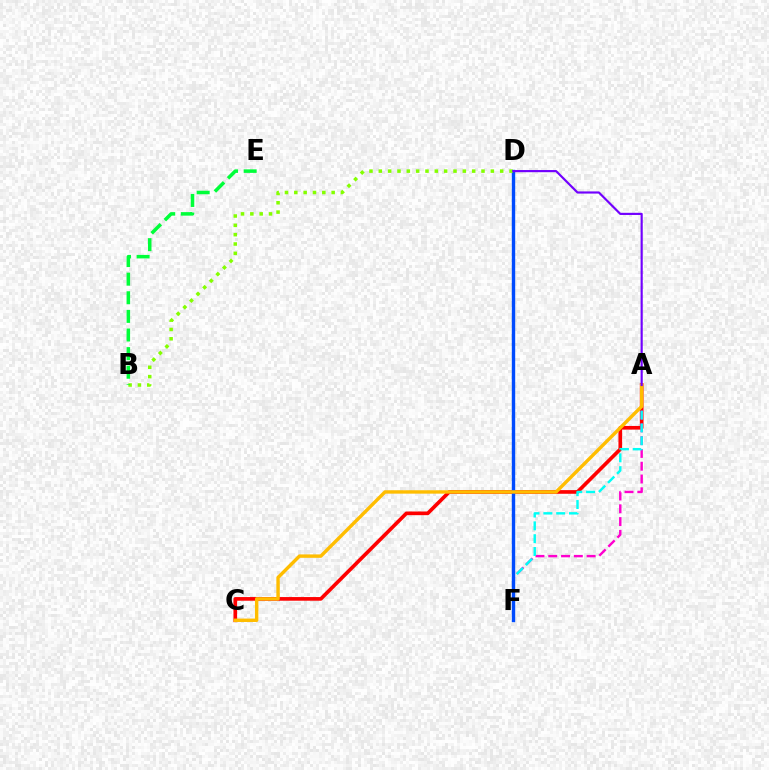{('A', 'C'): [{'color': '#ff0000', 'line_style': 'solid', 'thickness': 2.63}, {'color': '#ffbd00', 'line_style': 'solid', 'thickness': 2.45}], ('A', 'F'): [{'color': '#ff00cf', 'line_style': 'dashed', 'thickness': 1.74}, {'color': '#00fff6', 'line_style': 'dashed', 'thickness': 1.74}], ('D', 'F'): [{'color': '#004bff', 'line_style': 'solid', 'thickness': 2.44}], ('B', 'D'): [{'color': '#84ff00', 'line_style': 'dotted', 'thickness': 2.54}], ('B', 'E'): [{'color': '#00ff39', 'line_style': 'dashed', 'thickness': 2.53}], ('A', 'D'): [{'color': '#7200ff', 'line_style': 'solid', 'thickness': 1.55}]}